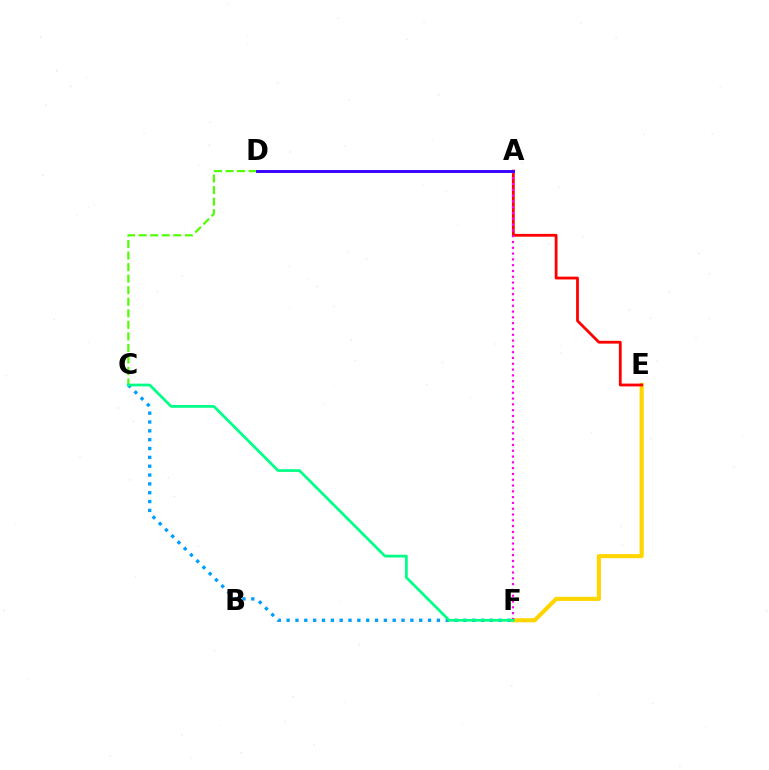{('C', 'D'): [{'color': '#4fff00', 'line_style': 'dashed', 'thickness': 1.57}], ('C', 'F'): [{'color': '#009eff', 'line_style': 'dotted', 'thickness': 2.4}, {'color': '#00ff86', 'line_style': 'solid', 'thickness': 1.97}], ('E', 'F'): [{'color': '#ffd500', 'line_style': 'solid', 'thickness': 2.96}], ('A', 'E'): [{'color': '#ff0000', 'line_style': 'solid', 'thickness': 2.01}], ('A', 'F'): [{'color': '#ff00ed', 'line_style': 'dotted', 'thickness': 1.58}], ('A', 'D'): [{'color': '#3700ff', 'line_style': 'solid', 'thickness': 2.07}]}